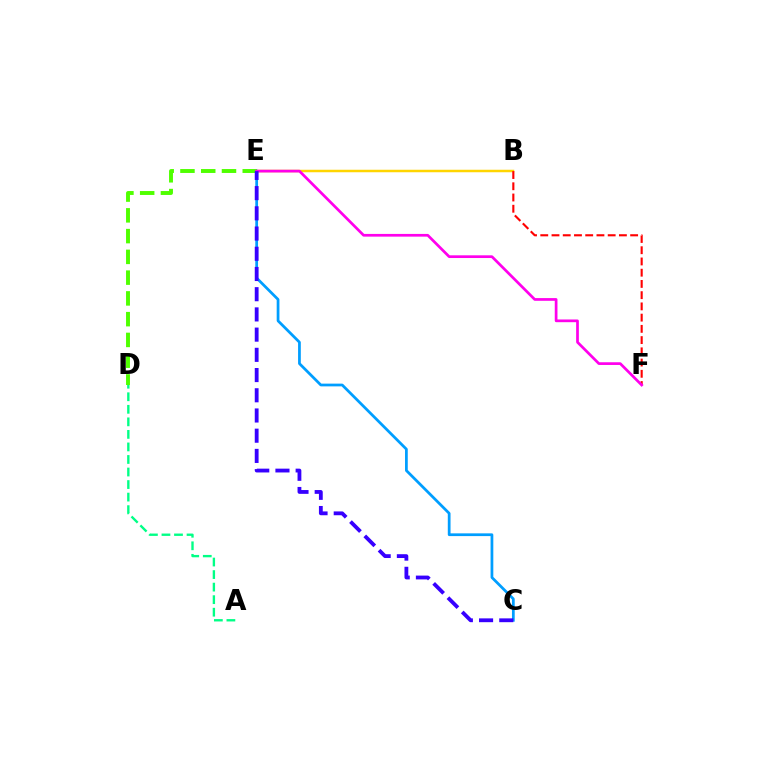{('B', 'E'): [{'color': '#ffd500', 'line_style': 'solid', 'thickness': 1.79}], ('C', 'E'): [{'color': '#009eff', 'line_style': 'solid', 'thickness': 1.98}, {'color': '#3700ff', 'line_style': 'dashed', 'thickness': 2.75}], ('B', 'F'): [{'color': '#ff0000', 'line_style': 'dashed', 'thickness': 1.53}], ('A', 'D'): [{'color': '#00ff86', 'line_style': 'dashed', 'thickness': 1.7}], ('D', 'E'): [{'color': '#4fff00', 'line_style': 'dashed', 'thickness': 2.82}], ('E', 'F'): [{'color': '#ff00ed', 'line_style': 'solid', 'thickness': 1.95}]}